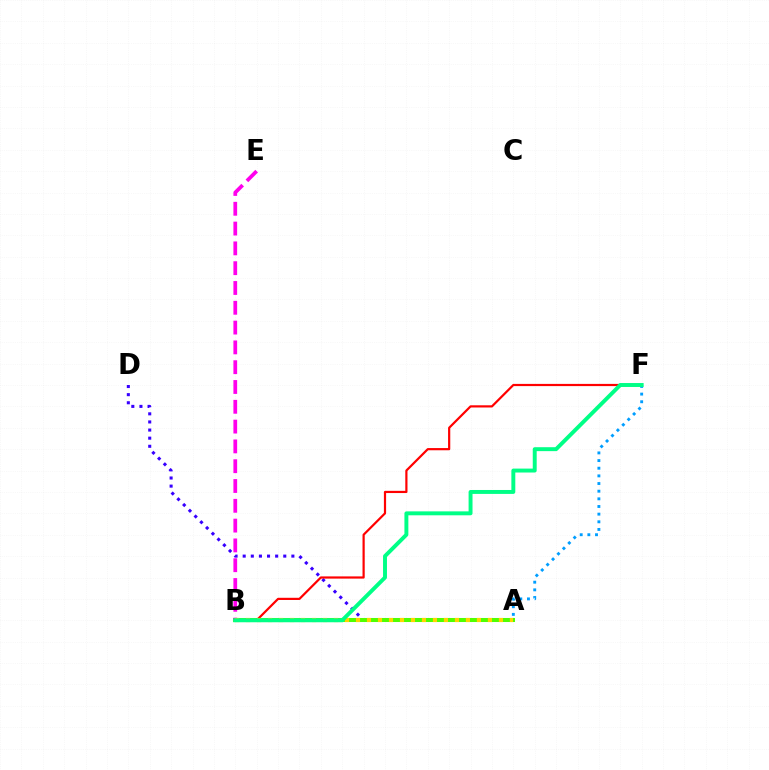{('A', 'D'): [{'color': '#3700ff', 'line_style': 'dotted', 'thickness': 2.2}], ('B', 'F'): [{'color': '#009eff', 'line_style': 'dotted', 'thickness': 2.08}, {'color': '#ff0000', 'line_style': 'solid', 'thickness': 1.58}, {'color': '#00ff86', 'line_style': 'solid', 'thickness': 2.83}], ('A', 'B'): [{'color': '#4fff00', 'line_style': 'solid', 'thickness': 2.91}, {'color': '#ffd500', 'line_style': 'dotted', 'thickness': 2.99}], ('B', 'E'): [{'color': '#ff00ed', 'line_style': 'dashed', 'thickness': 2.69}]}